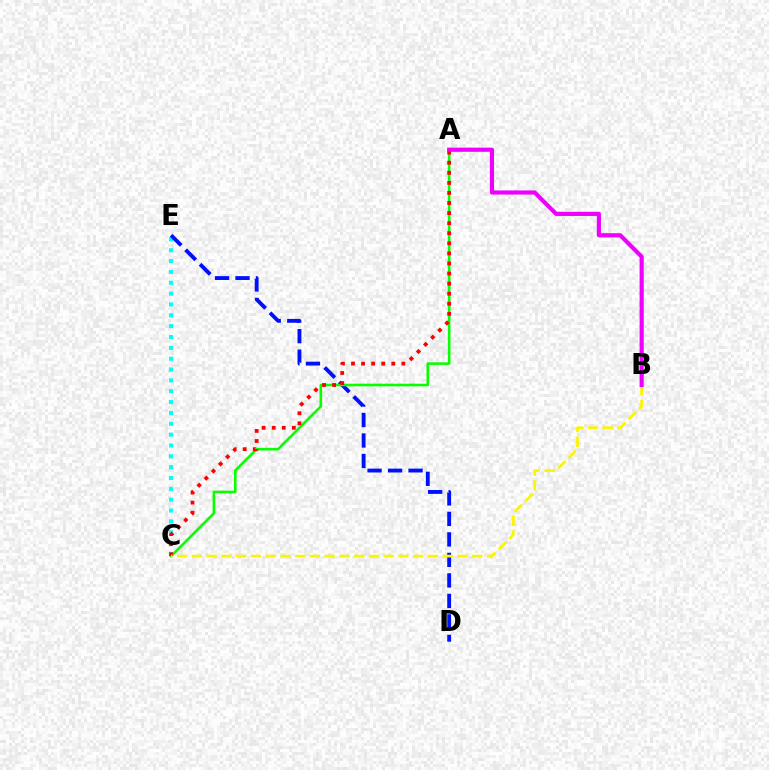{('C', 'E'): [{'color': '#00fff6', 'line_style': 'dotted', 'thickness': 2.95}], ('D', 'E'): [{'color': '#0010ff', 'line_style': 'dashed', 'thickness': 2.78}], ('A', 'C'): [{'color': '#08ff00', 'line_style': 'solid', 'thickness': 1.88}, {'color': '#ff0000', 'line_style': 'dotted', 'thickness': 2.74}], ('B', 'C'): [{'color': '#fcf500', 'line_style': 'dashed', 'thickness': 2.0}], ('A', 'B'): [{'color': '#ee00ff', 'line_style': 'solid', 'thickness': 2.99}]}